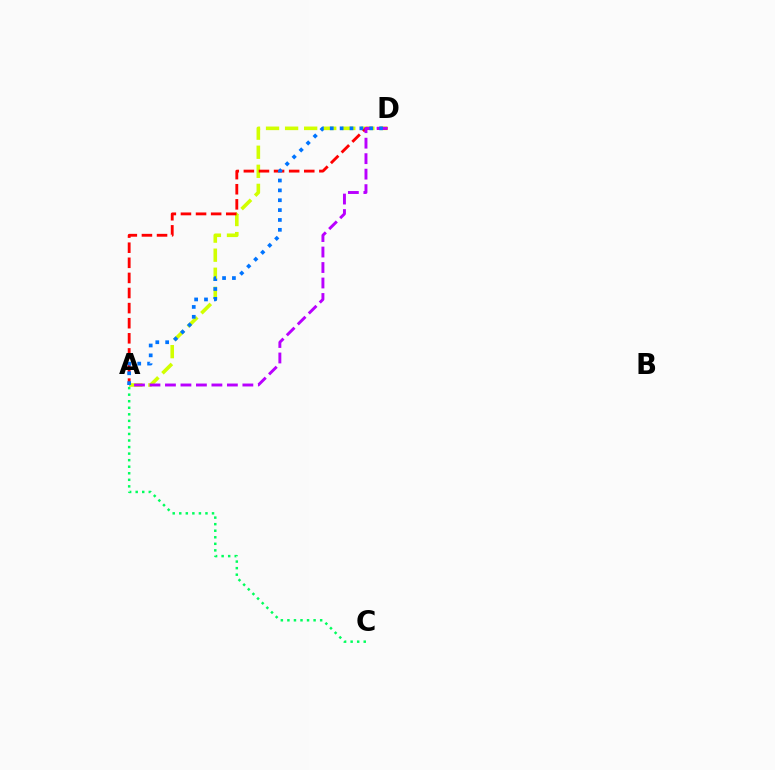{('A', 'D'): [{'color': '#d1ff00', 'line_style': 'dashed', 'thickness': 2.59}, {'color': '#ff0000', 'line_style': 'dashed', 'thickness': 2.05}, {'color': '#b900ff', 'line_style': 'dashed', 'thickness': 2.1}, {'color': '#0074ff', 'line_style': 'dotted', 'thickness': 2.68}], ('A', 'C'): [{'color': '#00ff5c', 'line_style': 'dotted', 'thickness': 1.78}]}